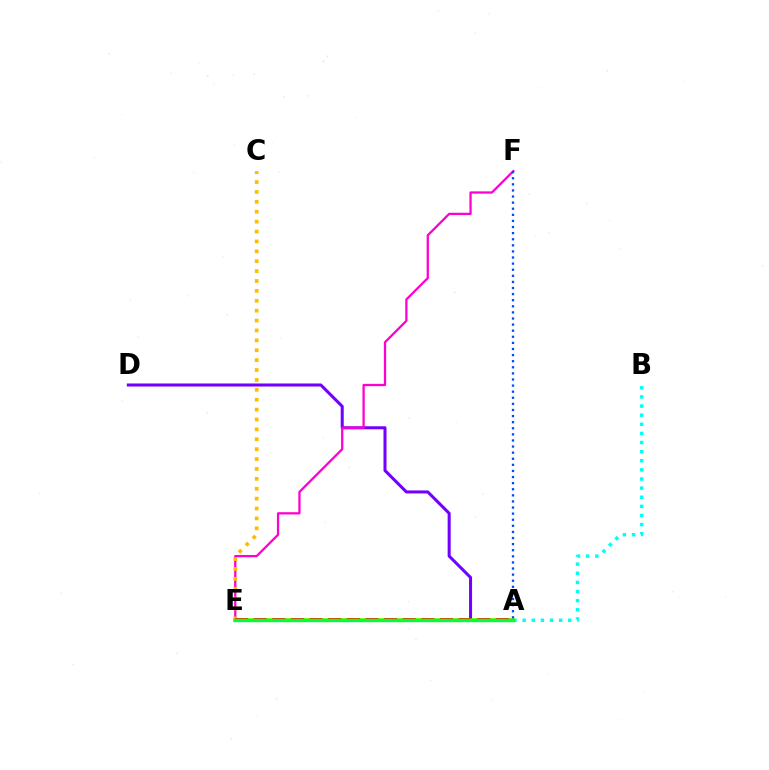{('A', 'D'): [{'color': '#7200ff', 'line_style': 'solid', 'thickness': 2.19}], ('E', 'F'): [{'color': '#ff00cf', 'line_style': 'solid', 'thickness': 1.64}], ('A', 'B'): [{'color': '#00fff6', 'line_style': 'dotted', 'thickness': 2.48}], ('A', 'E'): [{'color': '#84ff00', 'line_style': 'solid', 'thickness': 2.82}, {'color': '#ff0000', 'line_style': 'dashed', 'thickness': 2.53}, {'color': '#00ff39', 'line_style': 'solid', 'thickness': 2.43}], ('C', 'E'): [{'color': '#ffbd00', 'line_style': 'dotted', 'thickness': 2.69}], ('A', 'F'): [{'color': '#004bff', 'line_style': 'dotted', 'thickness': 1.66}]}